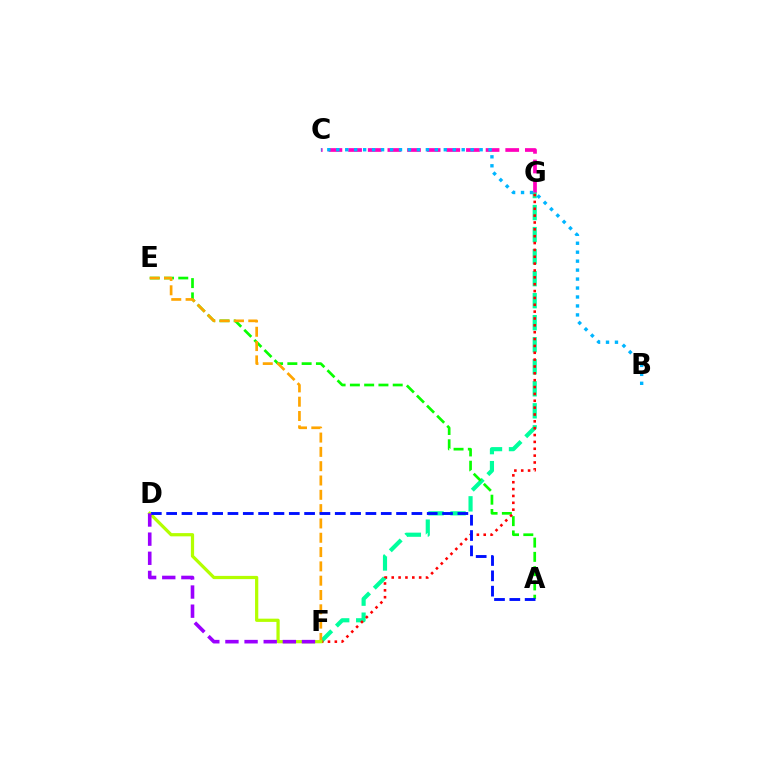{('C', 'G'): [{'color': '#ff00bd', 'line_style': 'dashed', 'thickness': 2.67}], ('F', 'G'): [{'color': '#00ff9d', 'line_style': 'dashed', 'thickness': 2.99}, {'color': '#ff0000', 'line_style': 'dotted', 'thickness': 1.86}], ('A', 'E'): [{'color': '#08ff00', 'line_style': 'dashed', 'thickness': 1.94}], ('B', 'C'): [{'color': '#00b5ff', 'line_style': 'dotted', 'thickness': 2.43}], ('E', 'F'): [{'color': '#ffa500', 'line_style': 'dashed', 'thickness': 1.94}], ('D', 'F'): [{'color': '#b3ff00', 'line_style': 'solid', 'thickness': 2.33}, {'color': '#9b00ff', 'line_style': 'dashed', 'thickness': 2.6}], ('A', 'D'): [{'color': '#0010ff', 'line_style': 'dashed', 'thickness': 2.08}]}